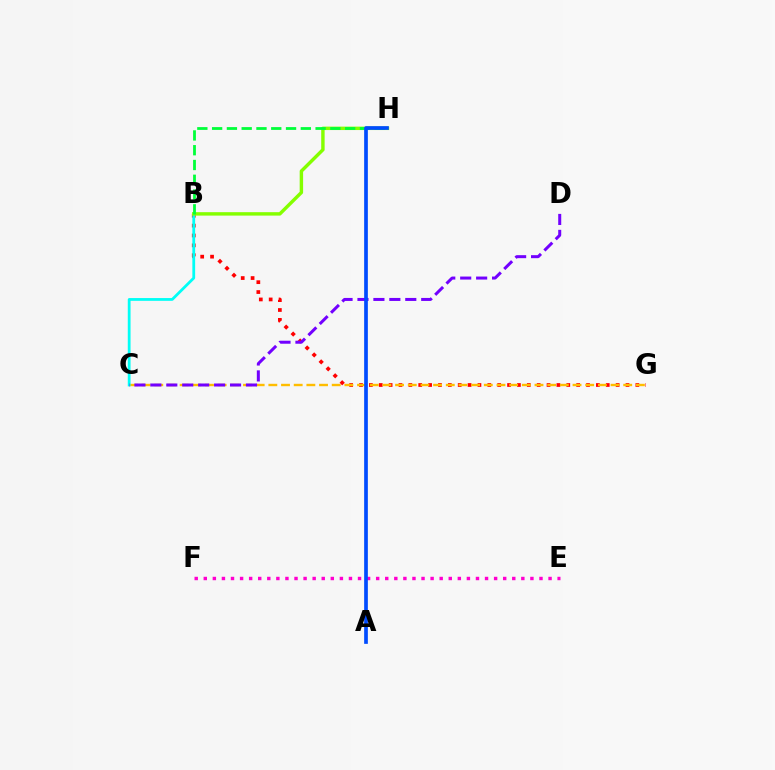{('B', 'G'): [{'color': '#ff0000', 'line_style': 'dotted', 'thickness': 2.68}], ('C', 'G'): [{'color': '#ffbd00', 'line_style': 'dashed', 'thickness': 1.72}], ('E', 'F'): [{'color': '#ff00cf', 'line_style': 'dotted', 'thickness': 2.47}], ('B', 'C'): [{'color': '#00fff6', 'line_style': 'solid', 'thickness': 2.0}], ('B', 'H'): [{'color': '#84ff00', 'line_style': 'solid', 'thickness': 2.47}, {'color': '#00ff39', 'line_style': 'dashed', 'thickness': 2.01}], ('C', 'D'): [{'color': '#7200ff', 'line_style': 'dashed', 'thickness': 2.16}], ('A', 'H'): [{'color': '#004bff', 'line_style': 'solid', 'thickness': 2.66}]}